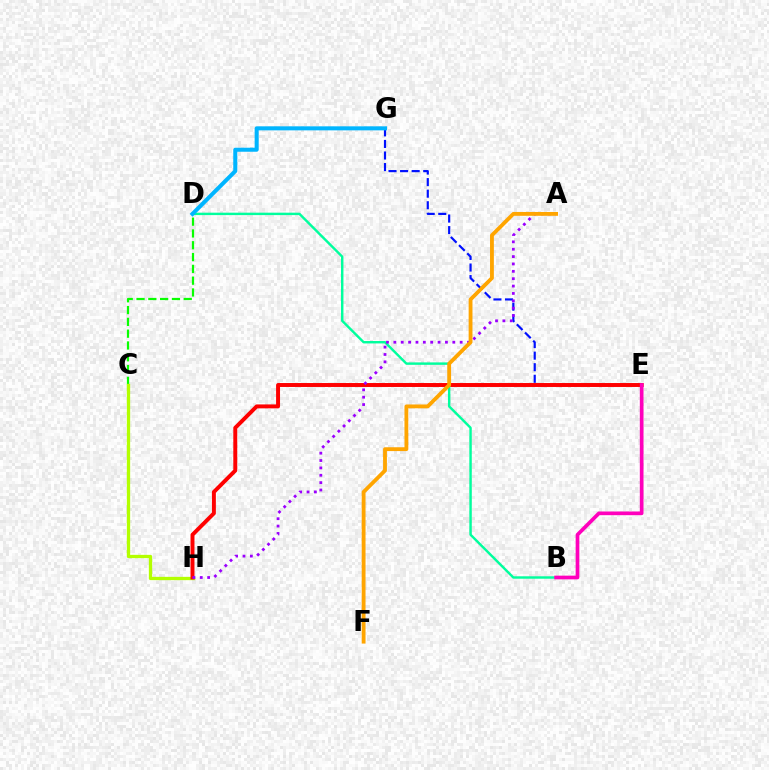{('C', 'D'): [{'color': '#08ff00', 'line_style': 'dashed', 'thickness': 1.6}], ('E', 'G'): [{'color': '#0010ff', 'line_style': 'dashed', 'thickness': 1.57}], ('C', 'H'): [{'color': '#b3ff00', 'line_style': 'solid', 'thickness': 2.38}], ('E', 'H'): [{'color': '#ff0000', 'line_style': 'solid', 'thickness': 2.84}], ('B', 'D'): [{'color': '#00ff9d', 'line_style': 'solid', 'thickness': 1.75}], ('D', 'G'): [{'color': '#00b5ff', 'line_style': 'solid', 'thickness': 2.91}], ('A', 'H'): [{'color': '#9b00ff', 'line_style': 'dotted', 'thickness': 2.0}], ('A', 'F'): [{'color': '#ffa500', 'line_style': 'solid', 'thickness': 2.76}], ('B', 'E'): [{'color': '#ff00bd', 'line_style': 'solid', 'thickness': 2.66}]}